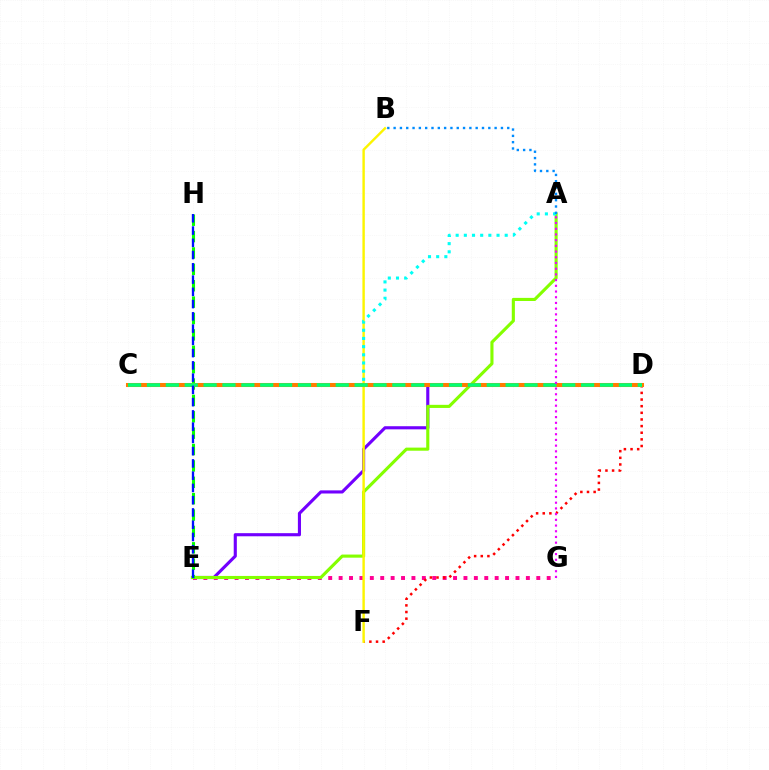{('D', 'E'): [{'color': '#7200ff', 'line_style': 'solid', 'thickness': 2.25}], ('E', 'G'): [{'color': '#ff0094', 'line_style': 'dotted', 'thickness': 2.83}], ('D', 'F'): [{'color': '#ff0000', 'line_style': 'dotted', 'thickness': 1.8}], ('A', 'E'): [{'color': '#84ff00', 'line_style': 'solid', 'thickness': 2.24}], ('B', 'F'): [{'color': '#fcf500', 'line_style': 'solid', 'thickness': 1.74}], ('A', 'C'): [{'color': '#00fff6', 'line_style': 'dotted', 'thickness': 2.22}], ('E', 'H'): [{'color': '#08ff00', 'line_style': 'dashed', 'thickness': 2.23}, {'color': '#0010ff', 'line_style': 'dashed', 'thickness': 1.66}], ('C', 'D'): [{'color': '#ff7c00', 'line_style': 'solid', 'thickness': 2.91}, {'color': '#00ff74', 'line_style': 'dashed', 'thickness': 2.56}], ('A', 'B'): [{'color': '#008cff', 'line_style': 'dotted', 'thickness': 1.72}], ('A', 'G'): [{'color': '#ee00ff', 'line_style': 'dotted', 'thickness': 1.55}]}